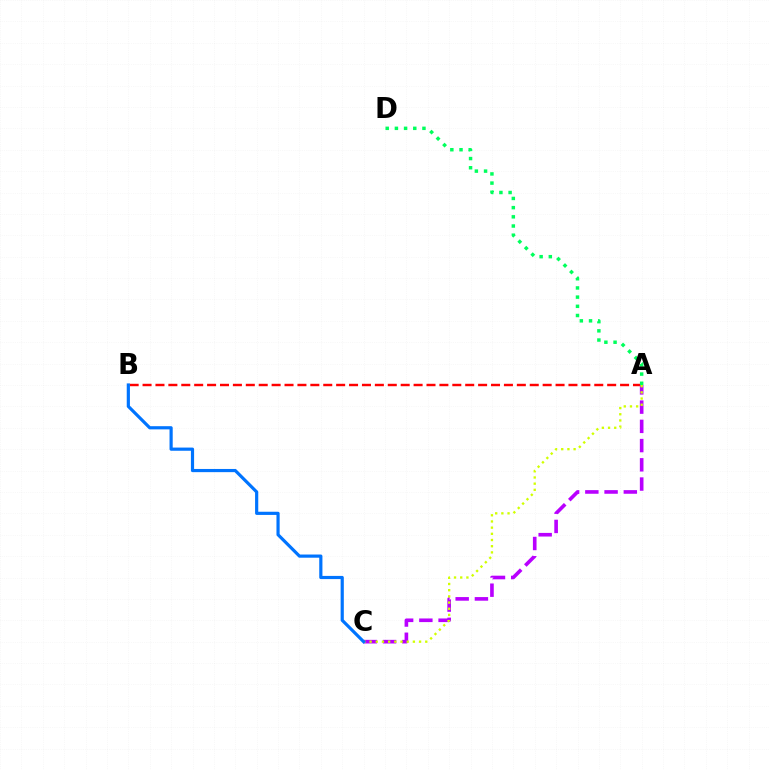{('A', 'B'): [{'color': '#ff0000', 'line_style': 'dashed', 'thickness': 1.75}], ('A', 'D'): [{'color': '#00ff5c', 'line_style': 'dotted', 'thickness': 2.5}], ('A', 'C'): [{'color': '#b900ff', 'line_style': 'dashed', 'thickness': 2.61}, {'color': '#d1ff00', 'line_style': 'dotted', 'thickness': 1.68}], ('B', 'C'): [{'color': '#0074ff', 'line_style': 'solid', 'thickness': 2.29}]}